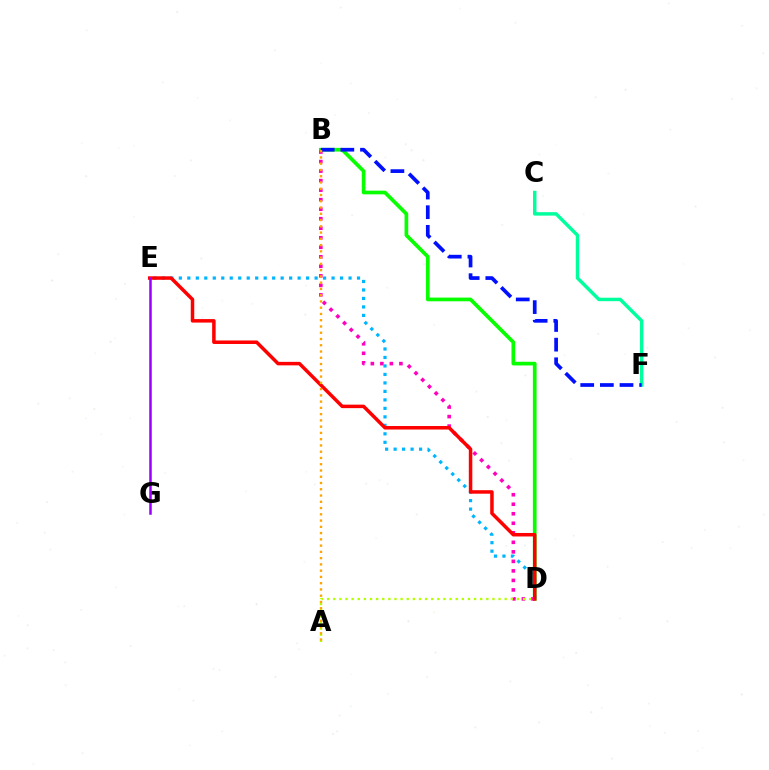{('B', 'D'): [{'color': '#08ff00', 'line_style': 'solid', 'thickness': 2.66}, {'color': '#ff00bd', 'line_style': 'dotted', 'thickness': 2.59}], ('D', 'E'): [{'color': '#00b5ff', 'line_style': 'dotted', 'thickness': 2.31}, {'color': '#ff0000', 'line_style': 'solid', 'thickness': 2.52}], ('E', 'G'): [{'color': '#9b00ff', 'line_style': 'solid', 'thickness': 1.81}], ('C', 'F'): [{'color': '#00ff9d', 'line_style': 'solid', 'thickness': 2.48}], ('B', 'F'): [{'color': '#0010ff', 'line_style': 'dashed', 'thickness': 2.67}], ('A', 'D'): [{'color': '#b3ff00', 'line_style': 'dotted', 'thickness': 1.66}], ('A', 'B'): [{'color': '#ffa500', 'line_style': 'dotted', 'thickness': 1.7}]}